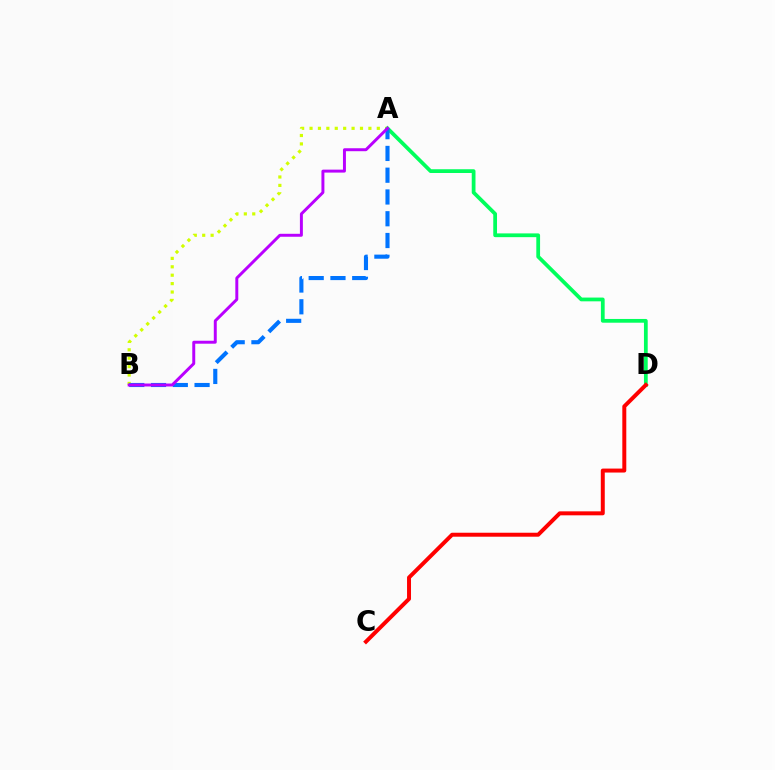{('A', 'B'): [{'color': '#d1ff00', 'line_style': 'dotted', 'thickness': 2.28}, {'color': '#0074ff', 'line_style': 'dashed', 'thickness': 2.96}, {'color': '#b900ff', 'line_style': 'solid', 'thickness': 2.13}], ('A', 'D'): [{'color': '#00ff5c', 'line_style': 'solid', 'thickness': 2.7}], ('C', 'D'): [{'color': '#ff0000', 'line_style': 'solid', 'thickness': 2.86}]}